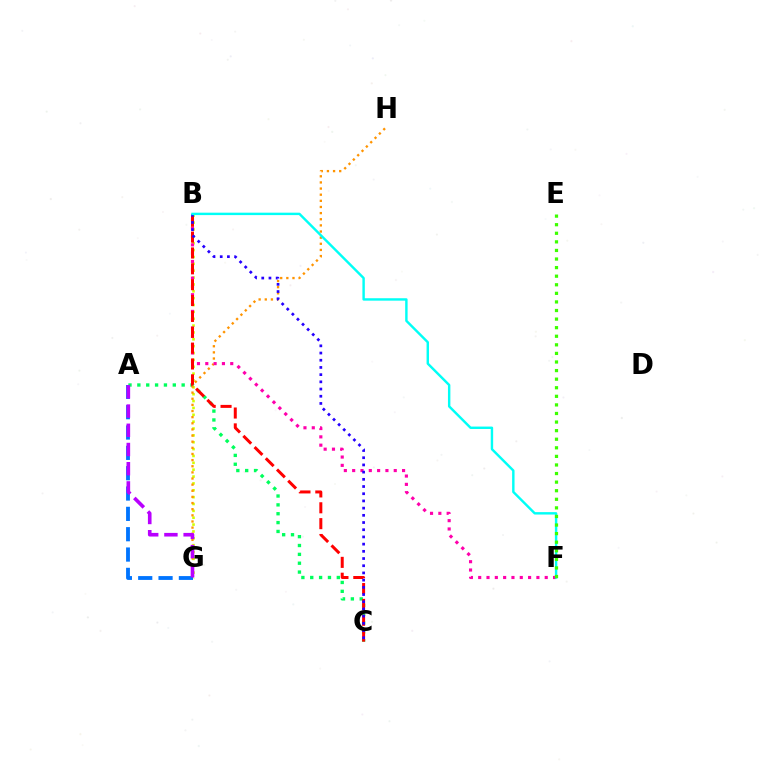{('B', 'G'): [{'color': '#d1ff00', 'line_style': 'dotted', 'thickness': 1.86}], ('A', 'C'): [{'color': '#00ff5c', 'line_style': 'dotted', 'thickness': 2.41}], ('G', 'H'): [{'color': '#ff9400', 'line_style': 'dotted', 'thickness': 1.67}], ('B', 'F'): [{'color': '#ff00ac', 'line_style': 'dotted', 'thickness': 2.26}, {'color': '#00fff6', 'line_style': 'solid', 'thickness': 1.74}], ('B', 'C'): [{'color': '#ff0000', 'line_style': 'dashed', 'thickness': 2.15}, {'color': '#2500ff', 'line_style': 'dotted', 'thickness': 1.96}], ('A', 'G'): [{'color': '#0074ff', 'line_style': 'dashed', 'thickness': 2.76}, {'color': '#b900ff', 'line_style': 'dashed', 'thickness': 2.61}], ('E', 'F'): [{'color': '#3dff00', 'line_style': 'dotted', 'thickness': 2.33}]}